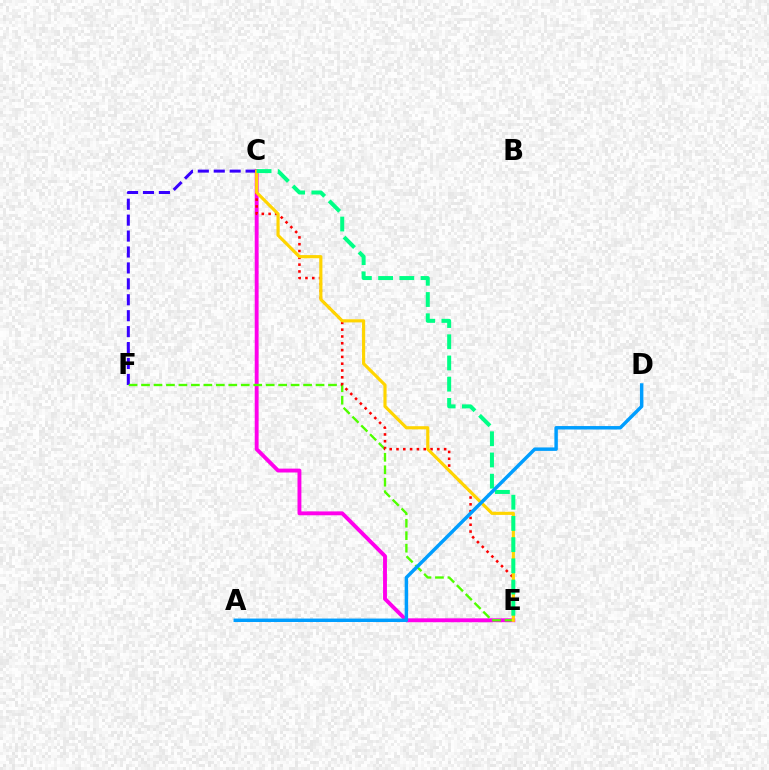{('C', 'E'): [{'color': '#ff00ed', 'line_style': 'solid', 'thickness': 2.79}, {'color': '#ff0000', 'line_style': 'dotted', 'thickness': 1.85}, {'color': '#ffd500', 'line_style': 'solid', 'thickness': 2.27}, {'color': '#00ff86', 'line_style': 'dashed', 'thickness': 2.88}], ('C', 'F'): [{'color': '#3700ff', 'line_style': 'dashed', 'thickness': 2.16}], ('E', 'F'): [{'color': '#4fff00', 'line_style': 'dashed', 'thickness': 1.69}], ('A', 'D'): [{'color': '#009eff', 'line_style': 'solid', 'thickness': 2.49}]}